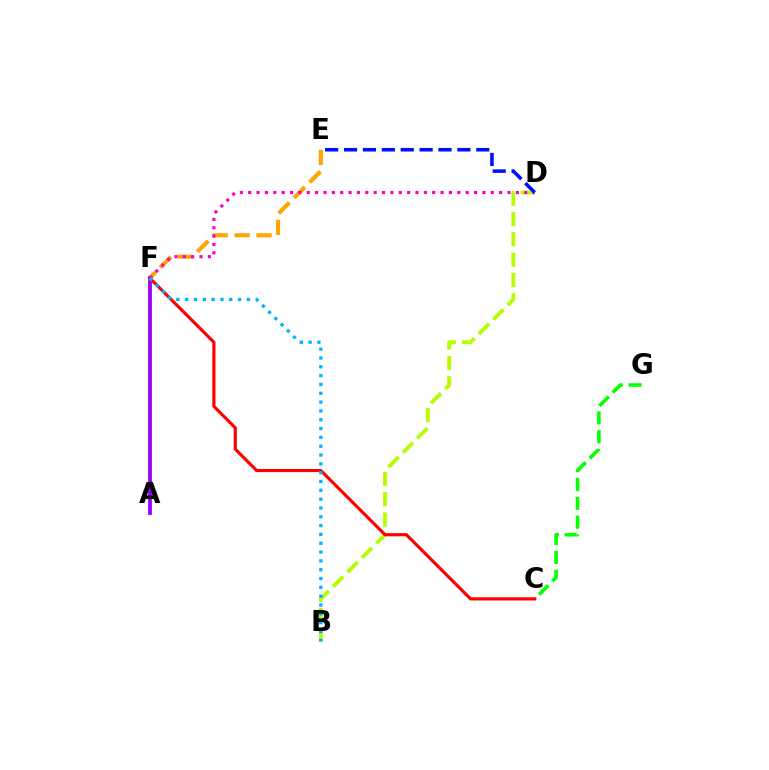{('A', 'F'): [{'color': '#00ff9d', 'line_style': 'dashed', 'thickness': 1.76}, {'color': '#9b00ff', 'line_style': 'solid', 'thickness': 2.73}], ('B', 'D'): [{'color': '#b3ff00', 'line_style': 'dashed', 'thickness': 2.76}], ('E', 'F'): [{'color': '#ffa500', 'line_style': 'dashed', 'thickness': 2.98}], ('C', 'G'): [{'color': '#08ff00', 'line_style': 'dashed', 'thickness': 2.56}], ('C', 'F'): [{'color': '#ff0000', 'line_style': 'solid', 'thickness': 2.28}], ('D', 'F'): [{'color': '#ff00bd', 'line_style': 'dotted', 'thickness': 2.27}], ('D', 'E'): [{'color': '#0010ff', 'line_style': 'dashed', 'thickness': 2.57}], ('B', 'F'): [{'color': '#00b5ff', 'line_style': 'dotted', 'thickness': 2.4}]}